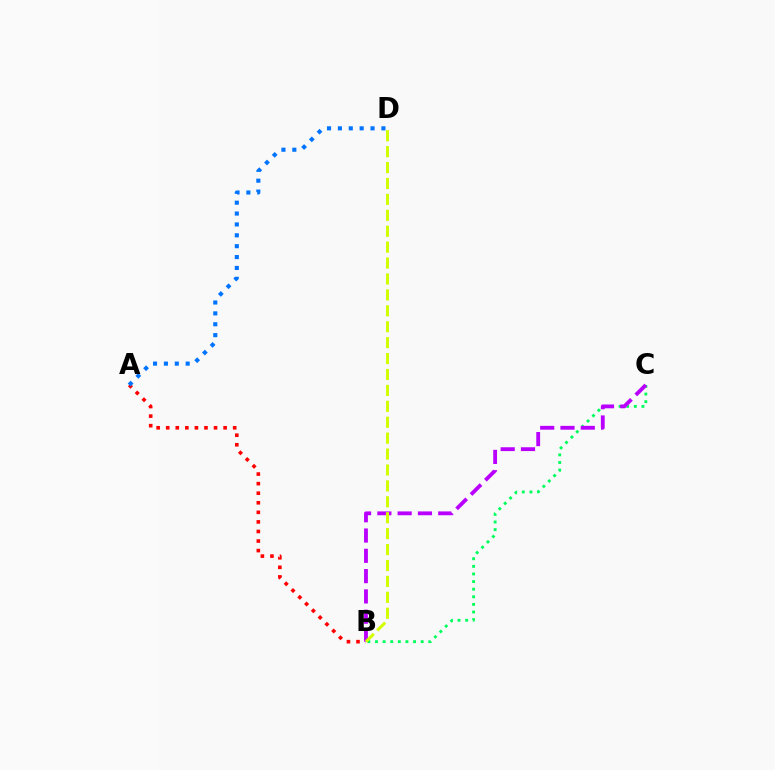{('B', 'C'): [{'color': '#00ff5c', 'line_style': 'dotted', 'thickness': 2.07}, {'color': '#b900ff', 'line_style': 'dashed', 'thickness': 2.76}], ('A', 'B'): [{'color': '#ff0000', 'line_style': 'dotted', 'thickness': 2.6}], ('A', 'D'): [{'color': '#0074ff', 'line_style': 'dotted', 'thickness': 2.96}], ('B', 'D'): [{'color': '#d1ff00', 'line_style': 'dashed', 'thickness': 2.16}]}